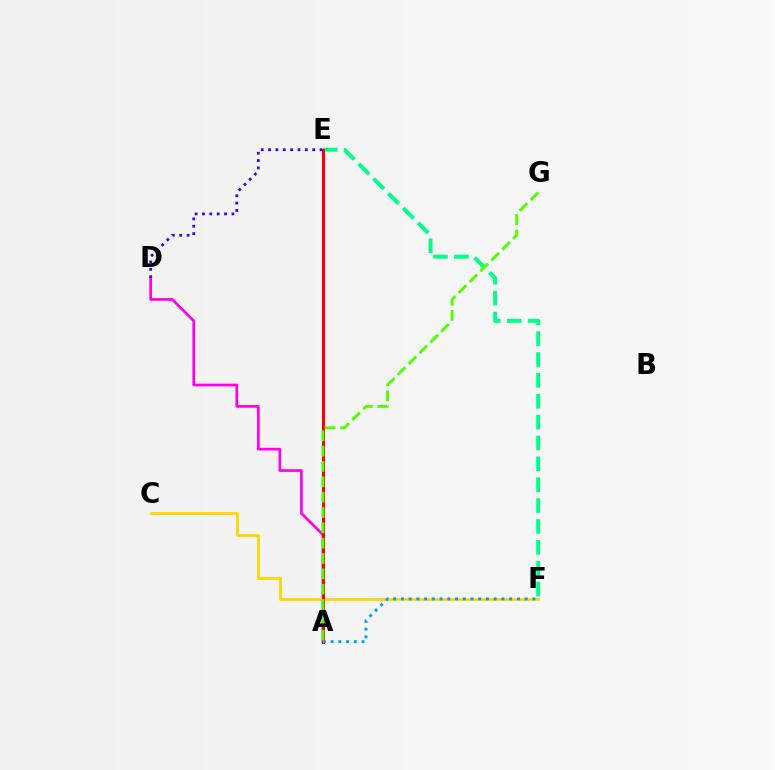{('A', 'D'): [{'color': '#ff00ed', 'line_style': 'solid', 'thickness': 1.94}], ('E', 'F'): [{'color': '#00ff86', 'line_style': 'dashed', 'thickness': 2.84}], ('D', 'E'): [{'color': '#3700ff', 'line_style': 'dotted', 'thickness': 2.0}], ('C', 'F'): [{'color': '#ffd500', 'line_style': 'solid', 'thickness': 1.98}], ('A', 'E'): [{'color': '#ff0000', 'line_style': 'solid', 'thickness': 2.16}], ('A', 'F'): [{'color': '#009eff', 'line_style': 'dotted', 'thickness': 2.1}], ('A', 'G'): [{'color': '#4fff00', 'line_style': 'dashed', 'thickness': 2.08}]}